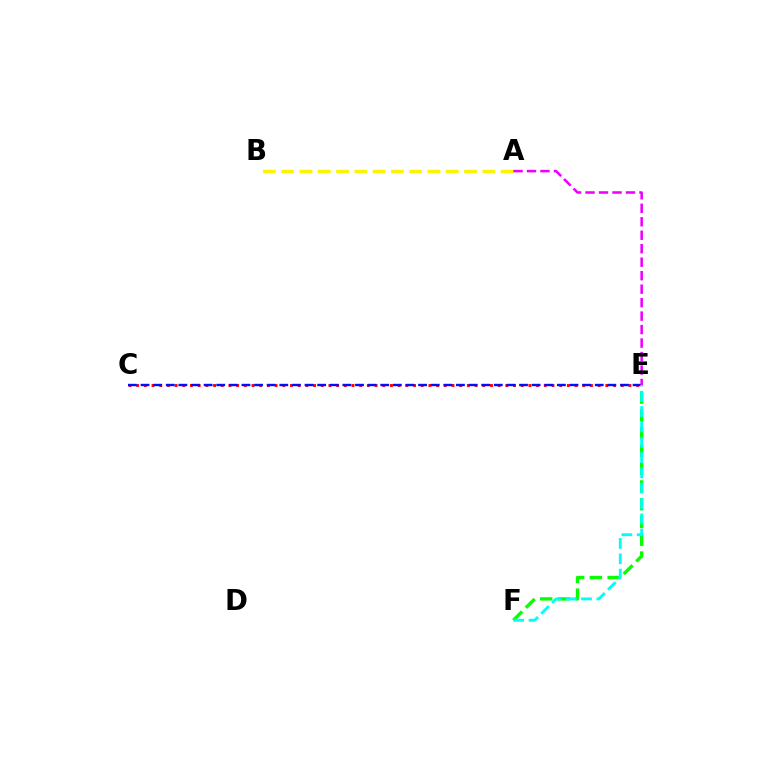{('E', 'F'): [{'color': '#08ff00', 'line_style': 'dashed', 'thickness': 2.41}, {'color': '#00fff6', 'line_style': 'dashed', 'thickness': 2.08}], ('C', 'E'): [{'color': '#ff0000', 'line_style': 'dotted', 'thickness': 2.09}, {'color': '#0010ff', 'line_style': 'dashed', 'thickness': 1.71}], ('A', 'B'): [{'color': '#fcf500', 'line_style': 'dashed', 'thickness': 2.48}], ('A', 'E'): [{'color': '#ee00ff', 'line_style': 'dashed', 'thickness': 1.83}]}